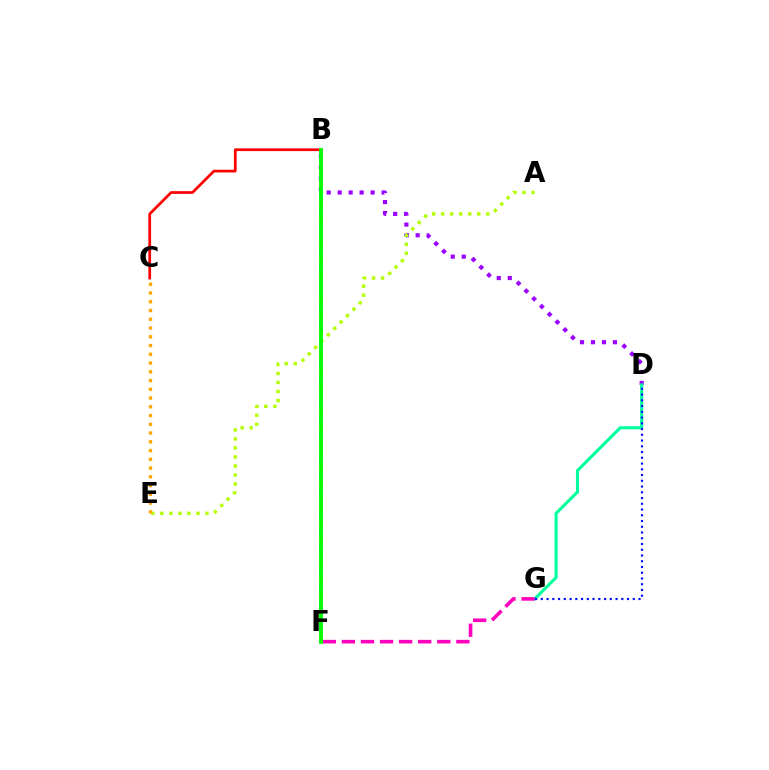{('B', 'D'): [{'color': '#9b00ff', 'line_style': 'dotted', 'thickness': 2.98}], ('B', 'F'): [{'color': '#00b5ff', 'line_style': 'dashed', 'thickness': 2.55}, {'color': '#08ff00', 'line_style': 'solid', 'thickness': 2.76}], ('D', 'G'): [{'color': '#00ff9d', 'line_style': 'solid', 'thickness': 2.24}, {'color': '#0010ff', 'line_style': 'dotted', 'thickness': 1.56}], ('A', 'E'): [{'color': '#b3ff00', 'line_style': 'dotted', 'thickness': 2.45}], ('B', 'C'): [{'color': '#ff0000', 'line_style': 'solid', 'thickness': 1.95}], ('C', 'E'): [{'color': '#ffa500', 'line_style': 'dotted', 'thickness': 2.38}], ('F', 'G'): [{'color': '#ff00bd', 'line_style': 'dashed', 'thickness': 2.59}]}